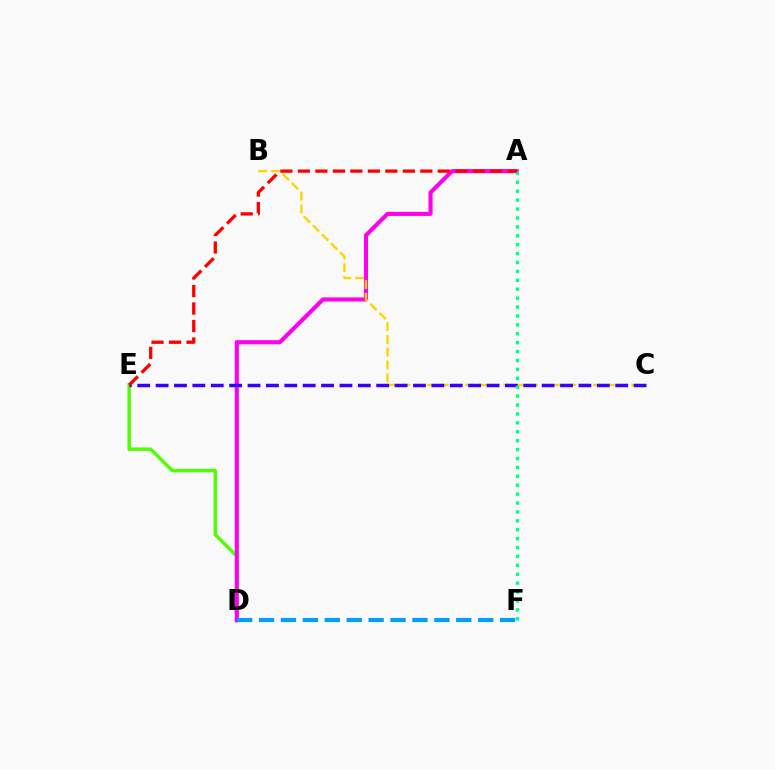{('D', 'E'): [{'color': '#4fff00', 'line_style': 'solid', 'thickness': 2.47}], ('A', 'D'): [{'color': '#ff00ed', 'line_style': 'solid', 'thickness': 2.94}], ('B', 'C'): [{'color': '#ffd500', 'line_style': 'dashed', 'thickness': 1.74}], ('D', 'F'): [{'color': '#009eff', 'line_style': 'dashed', 'thickness': 2.98}], ('C', 'E'): [{'color': '#3700ff', 'line_style': 'dashed', 'thickness': 2.5}], ('A', 'F'): [{'color': '#00ff86', 'line_style': 'dotted', 'thickness': 2.42}], ('A', 'E'): [{'color': '#ff0000', 'line_style': 'dashed', 'thickness': 2.38}]}